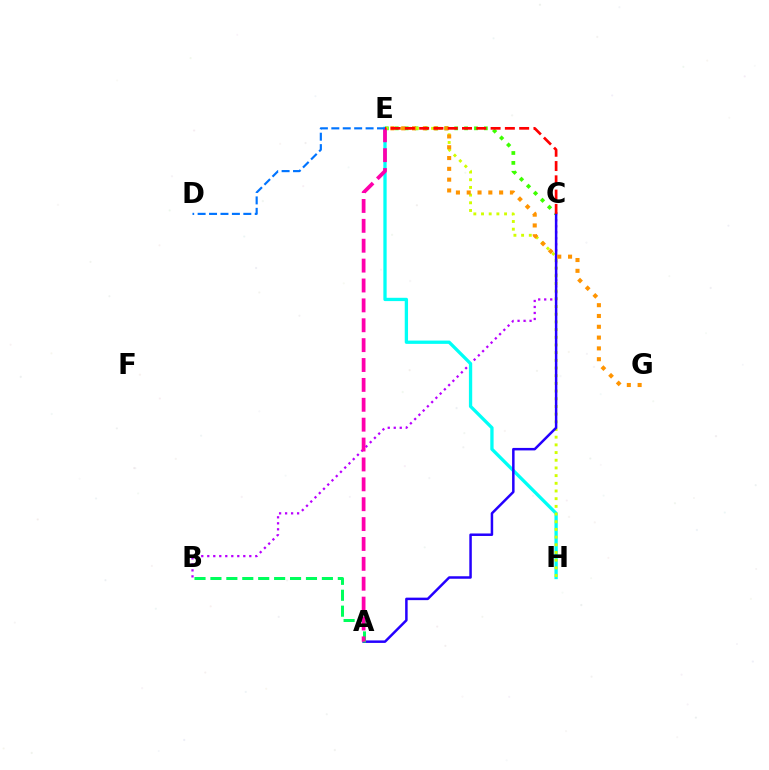{('B', 'C'): [{'color': '#b900ff', 'line_style': 'dotted', 'thickness': 1.63}], ('C', 'E'): [{'color': '#3dff00', 'line_style': 'dotted', 'thickness': 2.69}, {'color': '#ff0000', 'line_style': 'dashed', 'thickness': 1.94}], ('E', 'H'): [{'color': '#00fff6', 'line_style': 'solid', 'thickness': 2.37}, {'color': '#d1ff00', 'line_style': 'dotted', 'thickness': 2.09}], ('A', 'C'): [{'color': '#2500ff', 'line_style': 'solid', 'thickness': 1.8}], ('A', 'B'): [{'color': '#00ff5c', 'line_style': 'dashed', 'thickness': 2.16}], ('E', 'G'): [{'color': '#ff9400', 'line_style': 'dotted', 'thickness': 2.94}], ('A', 'E'): [{'color': '#ff00ac', 'line_style': 'dashed', 'thickness': 2.7}], ('D', 'E'): [{'color': '#0074ff', 'line_style': 'dashed', 'thickness': 1.55}]}